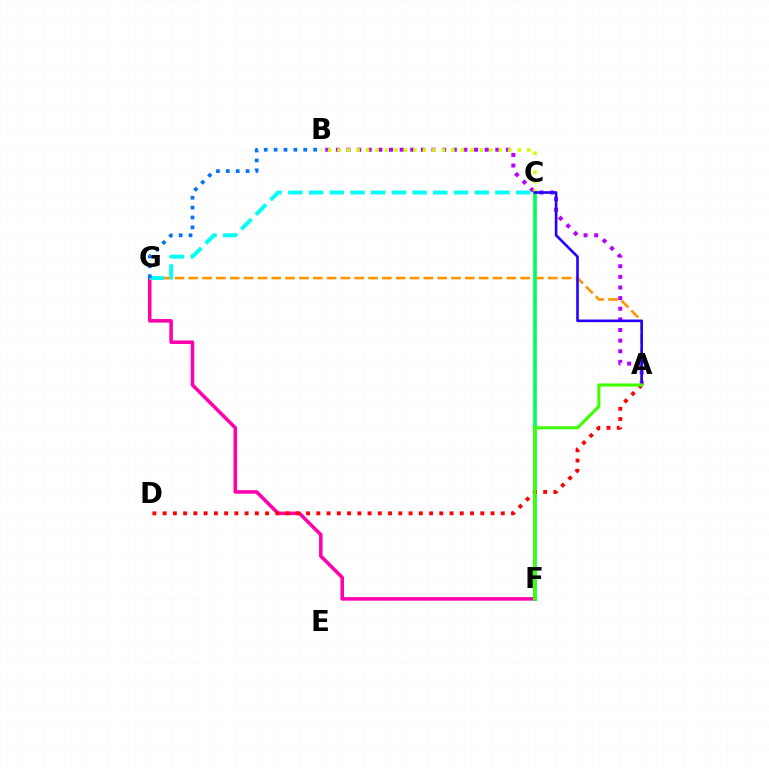{('F', 'G'): [{'color': '#ff00ac', 'line_style': 'solid', 'thickness': 2.56}], ('A', 'B'): [{'color': '#b900ff', 'line_style': 'dotted', 'thickness': 2.89}], ('A', 'G'): [{'color': '#ff9400', 'line_style': 'dashed', 'thickness': 1.88}], ('B', 'C'): [{'color': '#d1ff00', 'line_style': 'dotted', 'thickness': 2.58}], ('C', 'G'): [{'color': '#00fff6', 'line_style': 'dashed', 'thickness': 2.81}], ('B', 'G'): [{'color': '#0074ff', 'line_style': 'dotted', 'thickness': 2.69}], ('C', 'F'): [{'color': '#00ff5c', 'line_style': 'solid', 'thickness': 2.66}], ('A', 'C'): [{'color': '#2500ff', 'line_style': 'solid', 'thickness': 1.88}], ('A', 'D'): [{'color': '#ff0000', 'line_style': 'dotted', 'thickness': 2.78}], ('A', 'F'): [{'color': '#3dff00', 'line_style': 'solid', 'thickness': 2.22}]}